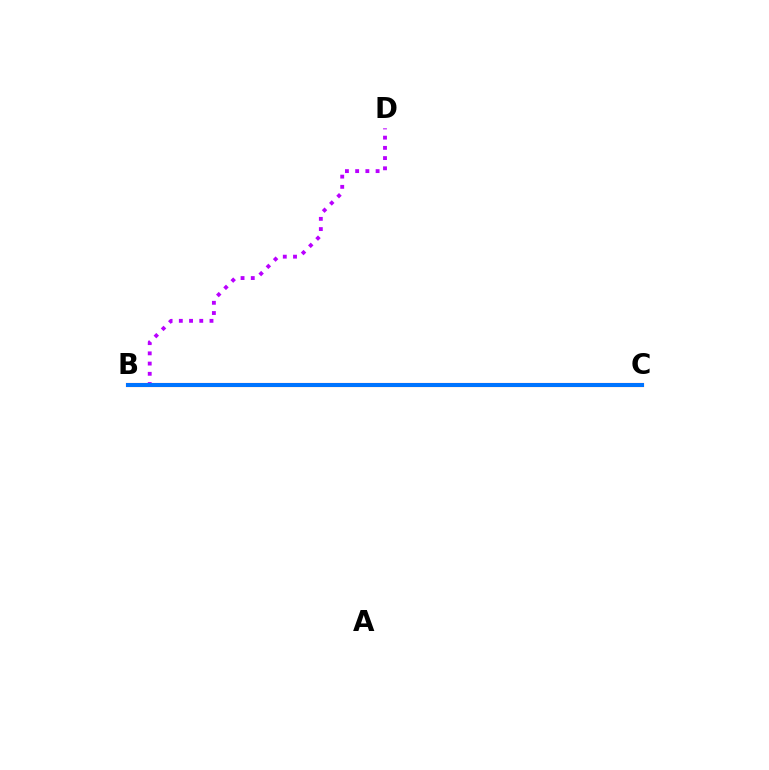{('B', 'C'): [{'color': '#d1ff00', 'line_style': 'solid', 'thickness': 2.2}, {'color': '#00ff5c', 'line_style': 'dotted', 'thickness': 1.91}, {'color': '#ff0000', 'line_style': 'solid', 'thickness': 2.94}, {'color': '#0074ff', 'line_style': 'solid', 'thickness': 2.89}], ('B', 'D'): [{'color': '#b900ff', 'line_style': 'dotted', 'thickness': 2.78}]}